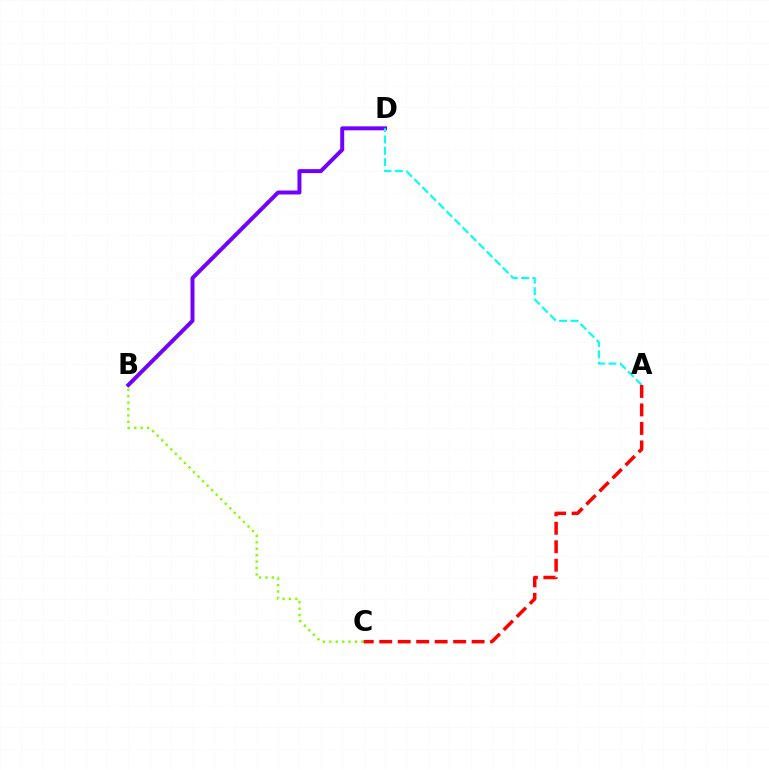{('B', 'D'): [{'color': '#7200ff', 'line_style': 'solid', 'thickness': 2.86}], ('A', 'D'): [{'color': '#00fff6', 'line_style': 'dashed', 'thickness': 1.54}], ('B', 'C'): [{'color': '#84ff00', 'line_style': 'dotted', 'thickness': 1.74}], ('A', 'C'): [{'color': '#ff0000', 'line_style': 'dashed', 'thickness': 2.51}]}